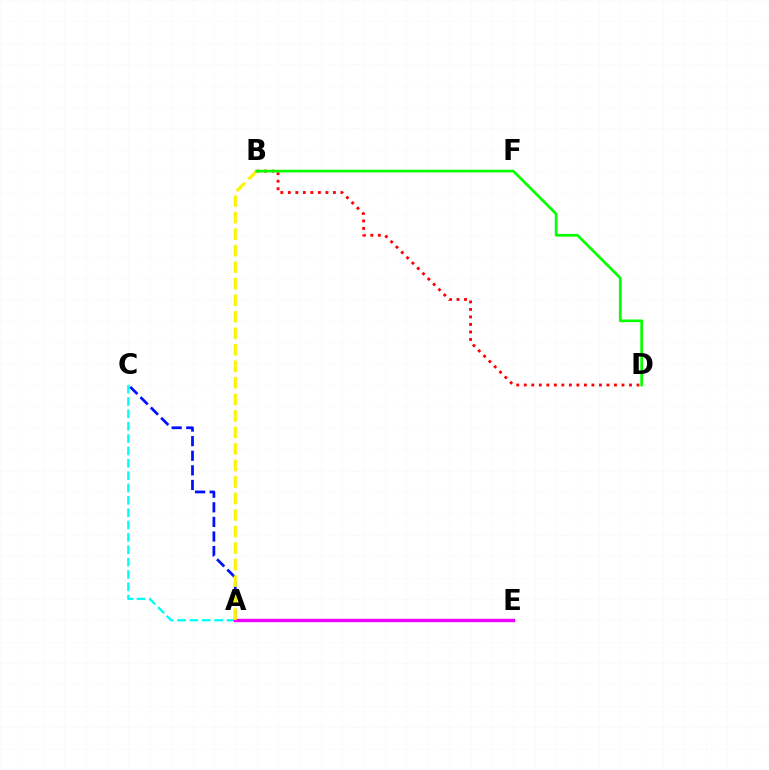{('B', 'D'): [{'color': '#ff0000', 'line_style': 'dotted', 'thickness': 2.04}, {'color': '#08ff00', 'line_style': 'solid', 'thickness': 1.94}], ('A', 'C'): [{'color': '#00fff6', 'line_style': 'dashed', 'thickness': 1.68}, {'color': '#0010ff', 'line_style': 'dashed', 'thickness': 1.98}], ('A', 'E'): [{'color': '#ee00ff', 'line_style': 'solid', 'thickness': 2.43}], ('A', 'B'): [{'color': '#fcf500', 'line_style': 'dashed', 'thickness': 2.24}]}